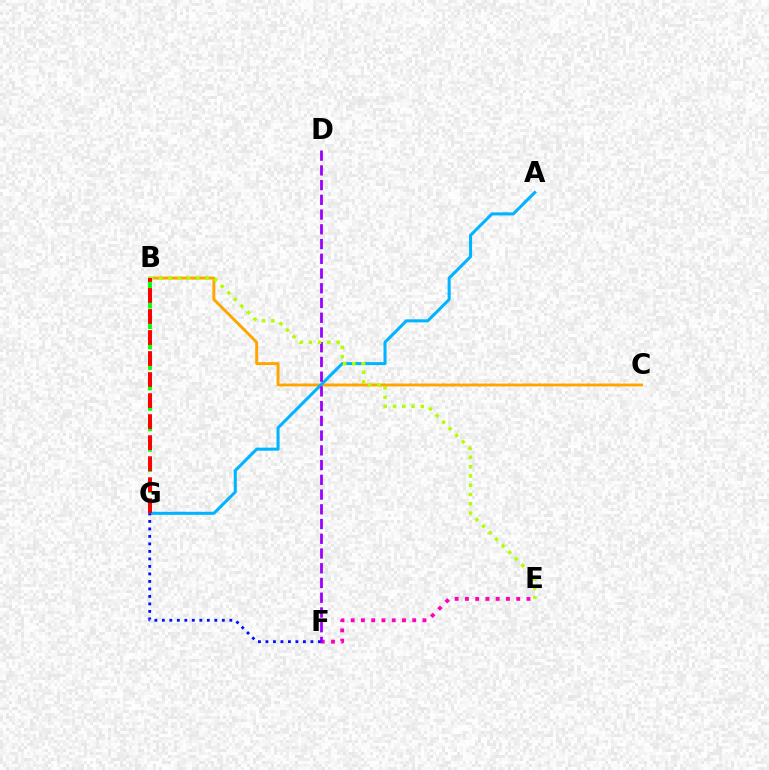{('B', 'C'): [{'color': '#ffa500', 'line_style': 'solid', 'thickness': 2.1}], ('A', 'G'): [{'color': '#00b5ff', 'line_style': 'solid', 'thickness': 2.19}], ('E', 'F'): [{'color': '#ff00bd', 'line_style': 'dotted', 'thickness': 2.79}], ('D', 'F'): [{'color': '#9b00ff', 'line_style': 'dashed', 'thickness': 2.0}], ('B', 'G'): [{'color': '#00ff9d', 'line_style': 'dotted', 'thickness': 2.87}, {'color': '#08ff00', 'line_style': 'dashed', 'thickness': 2.78}, {'color': '#ff0000', 'line_style': 'dashed', 'thickness': 2.86}], ('F', 'G'): [{'color': '#0010ff', 'line_style': 'dotted', 'thickness': 2.04}], ('B', 'E'): [{'color': '#b3ff00', 'line_style': 'dotted', 'thickness': 2.52}]}